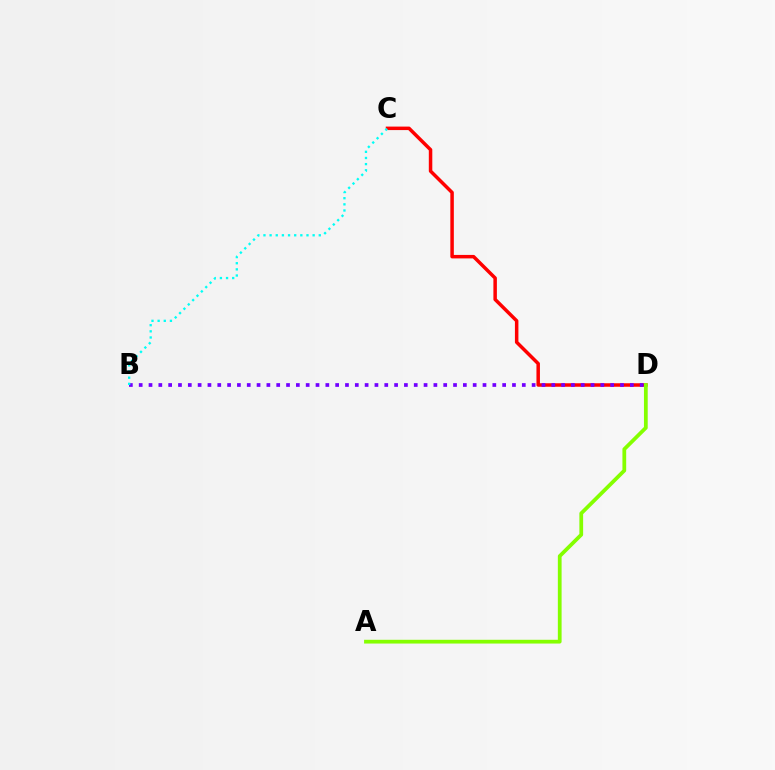{('C', 'D'): [{'color': '#ff0000', 'line_style': 'solid', 'thickness': 2.51}], ('B', 'D'): [{'color': '#7200ff', 'line_style': 'dotted', 'thickness': 2.67}], ('A', 'D'): [{'color': '#84ff00', 'line_style': 'solid', 'thickness': 2.7}], ('B', 'C'): [{'color': '#00fff6', 'line_style': 'dotted', 'thickness': 1.67}]}